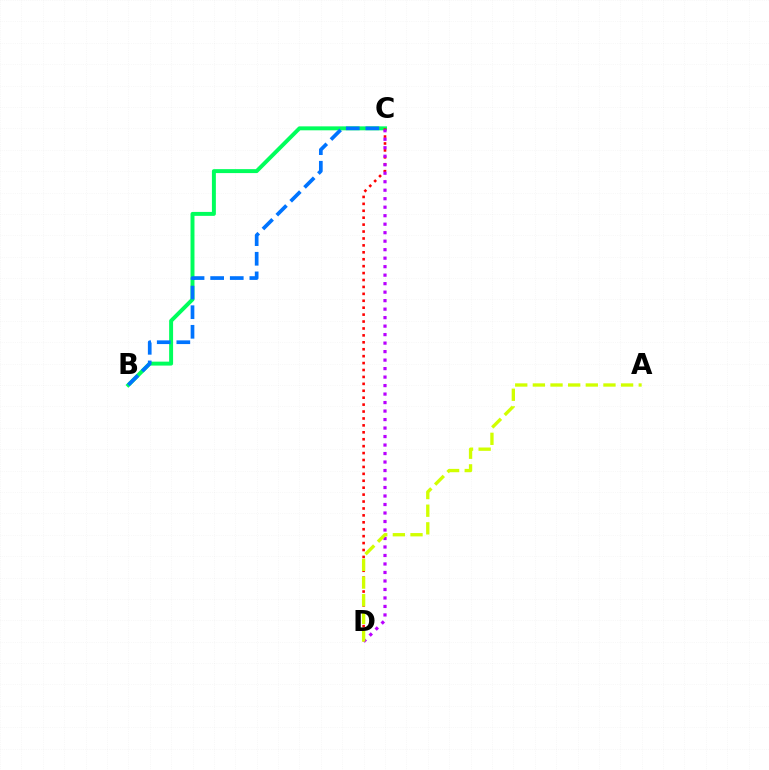{('B', 'C'): [{'color': '#00ff5c', 'line_style': 'solid', 'thickness': 2.84}, {'color': '#0074ff', 'line_style': 'dashed', 'thickness': 2.66}], ('C', 'D'): [{'color': '#ff0000', 'line_style': 'dotted', 'thickness': 1.88}, {'color': '#b900ff', 'line_style': 'dotted', 'thickness': 2.31}], ('A', 'D'): [{'color': '#d1ff00', 'line_style': 'dashed', 'thickness': 2.4}]}